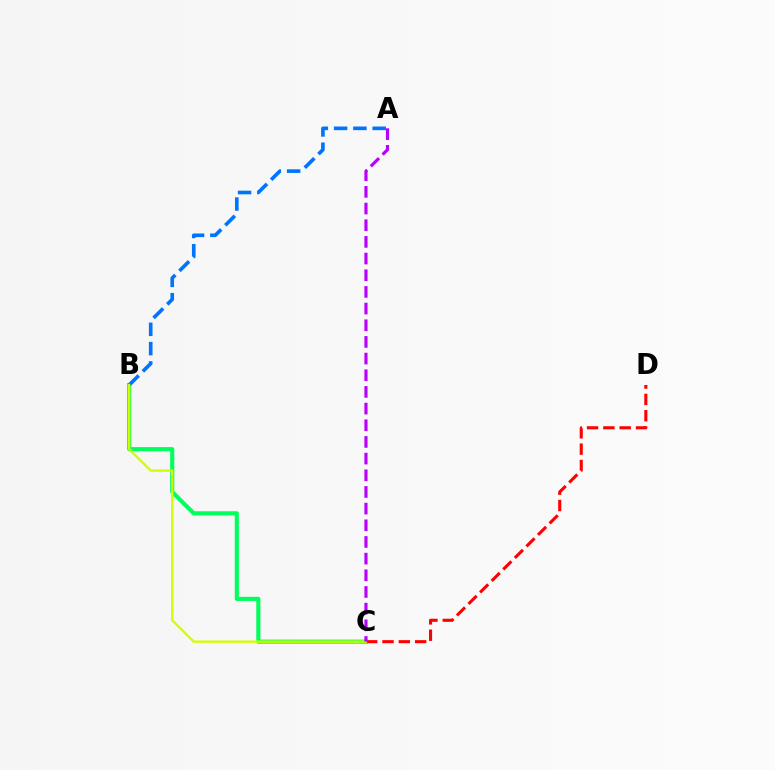{('B', 'C'): [{'color': '#00ff5c', 'line_style': 'solid', 'thickness': 2.97}, {'color': '#d1ff00', 'line_style': 'solid', 'thickness': 1.7}], ('C', 'D'): [{'color': '#ff0000', 'line_style': 'dashed', 'thickness': 2.22}], ('A', 'B'): [{'color': '#0074ff', 'line_style': 'dashed', 'thickness': 2.62}], ('A', 'C'): [{'color': '#b900ff', 'line_style': 'dashed', 'thickness': 2.26}]}